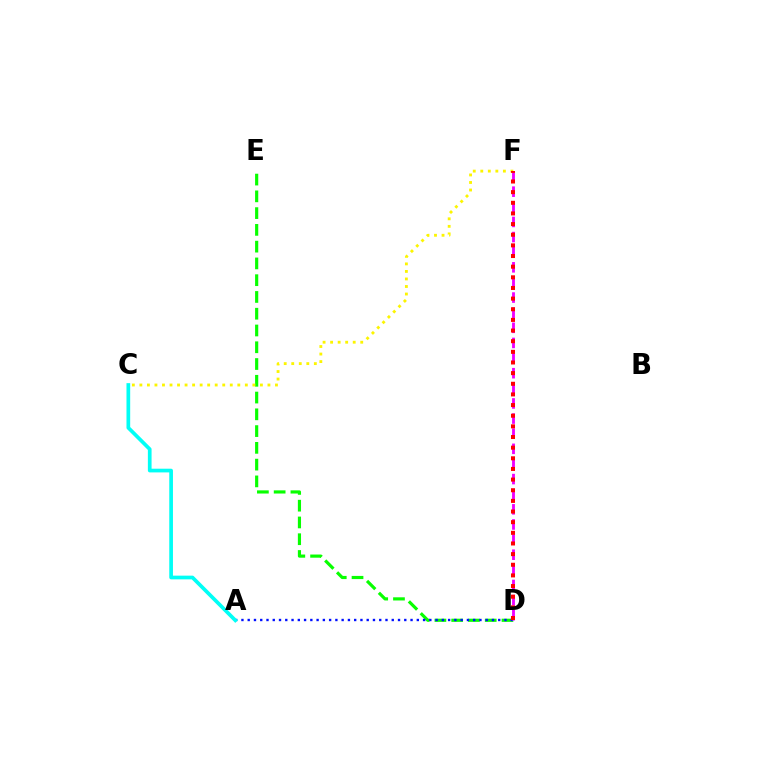{('D', 'E'): [{'color': '#08ff00', 'line_style': 'dashed', 'thickness': 2.28}], ('A', 'D'): [{'color': '#0010ff', 'line_style': 'dotted', 'thickness': 1.7}], ('D', 'F'): [{'color': '#ee00ff', 'line_style': 'dashed', 'thickness': 2.05}, {'color': '#ff0000', 'line_style': 'dotted', 'thickness': 2.89}], ('C', 'F'): [{'color': '#fcf500', 'line_style': 'dotted', 'thickness': 2.05}], ('A', 'C'): [{'color': '#00fff6', 'line_style': 'solid', 'thickness': 2.66}]}